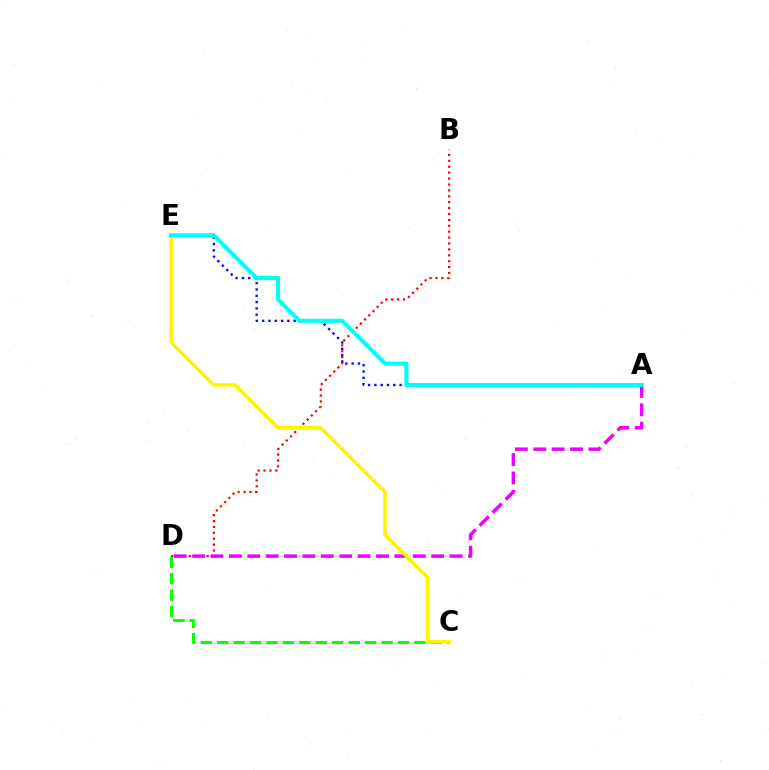{('B', 'D'): [{'color': '#ff0000', 'line_style': 'dotted', 'thickness': 1.6}], ('C', 'D'): [{'color': '#08ff00', 'line_style': 'dashed', 'thickness': 2.23}], ('A', 'D'): [{'color': '#ee00ff', 'line_style': 'dashed', 'thickness': 2.5}], ('A', 'E'): [{'color': '#0010ff', 'line_style': 'dotted', 'thickness': 1.71}, {'color': '#00fff6', 'line_style': 'solid', 'thickness': 2.95}], ('C', 'E'): [{'color': '#fcf500', 'line_style': 'solid', 'thickness': 2.57}]}